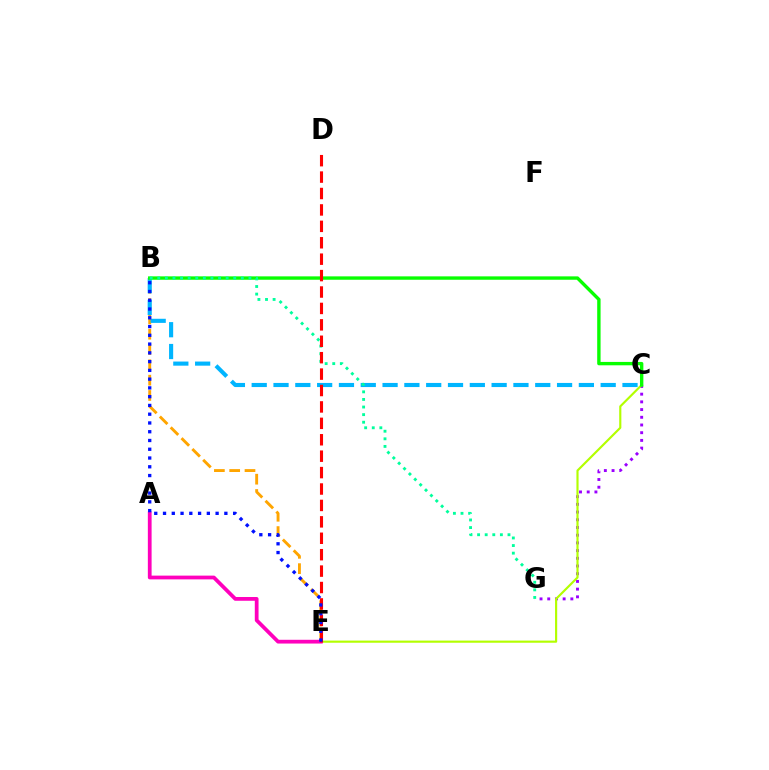{('C', 'G'): [{'color': '#9b00ff', 'line_style': 'dotted', 'thickness': 2.09}], ('B', 'E'): [{'color': '#ffa500', 'line_style': 'dashed', 'thickness': 2.08}, {'color': '#0010ff', 'line_style': 'dotted', 'thickness': 2.38}], ('B', 'C'): [{'color': '#00b5ff', 'line_style': 'dashed', 'thickness': 2.96}, {'color': '#08ff00', 'line_style': 'solid', 'thickness': 2.44}], ('C', 'E'): [{'color': '#b3ff00', 'line_style': 'solid', 'thickness': 1.55}], ('A', 'E'): [{'color': '#ff00bd', 'line_style': 'solid', 'thickness': 2.71}], ('B', 'G'): [{'color': '#00ff9d', 'line_style': 'dotted', 'thickness': 2.06}], ('D', 'E'): [{'color': '#ff0000', 'line_style': 'dashed', 'thickness': 2.23}]}